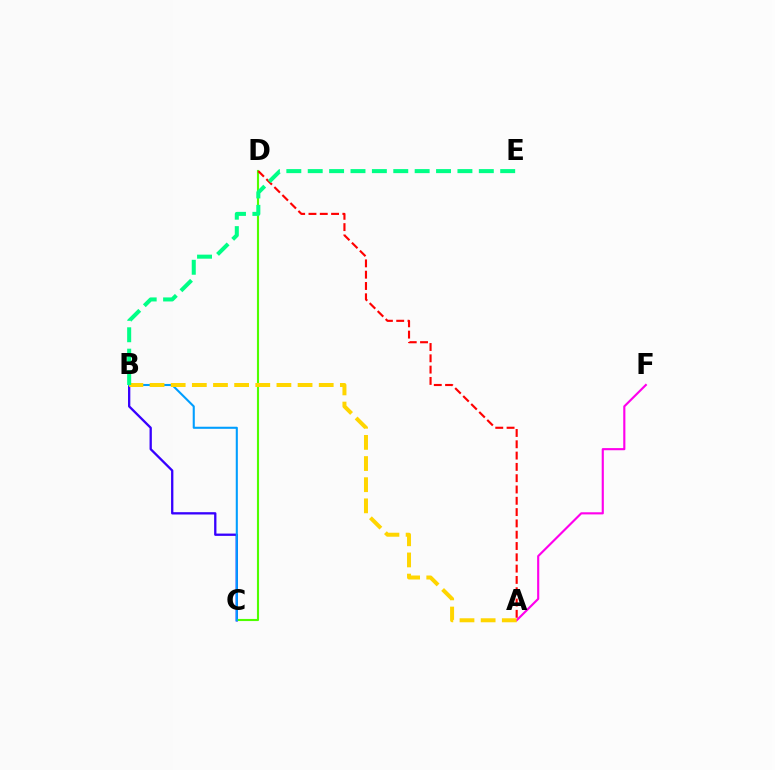{('B', 'C'): [{'color': '#3700ff', 'line_style': 'solid', 'thickness': 1.66}, {'color': '#009eff', 'line_style': 'solid', 'thickness': 1.5}], ('A', 'F'): [{'color': '#ff00ed', 'line_style': 'solid', 'thickness': 1.54}], ('C', 'D'): [{'color': '#4fff00', 'line_style': 'solid', 'thickness': 1.53}], ('A', 'B'): [{'color': '#ffd500', 'line_style': 'dashed', 'thickness': 2.87}], ('A', 'D'): [{'color': '#ff0000', 'line_style': 'dashed', 'thickness': 1.54}], ('B', 'E'): [{'color': '#00ff86', 'line_style': 'dashed', 'thickness': 2.91}]}